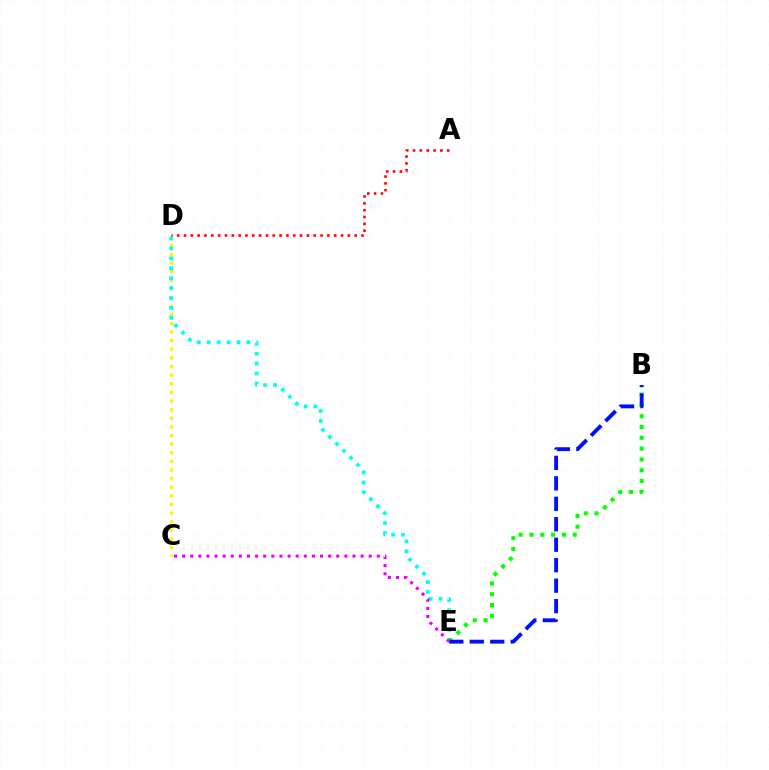{('C', 'D'): [{'color': '#fcf500', 'line_style': 'dotted', 'thickness': 2.34}], ('D', 'E'): [{'color': '#00fff6', 'line_style': 'dotted', 'thickness': 2.69}], ('B', 'E'): [{'color': '#08ff00', 'line_style': 'dotted', 'thickness': 2.94}, {'color': '#0010ff', 'line_style': 'dashed', 'thickness': 2.78}], ('A', 'D'): [{'color': '#ff0000', 'line_style': 'dotted', 'thickness': 1.86}], ('C', 'E'): [{'color': '#ee00ff', 'line_style': 'dotted', 'thickness': 2.2}]}